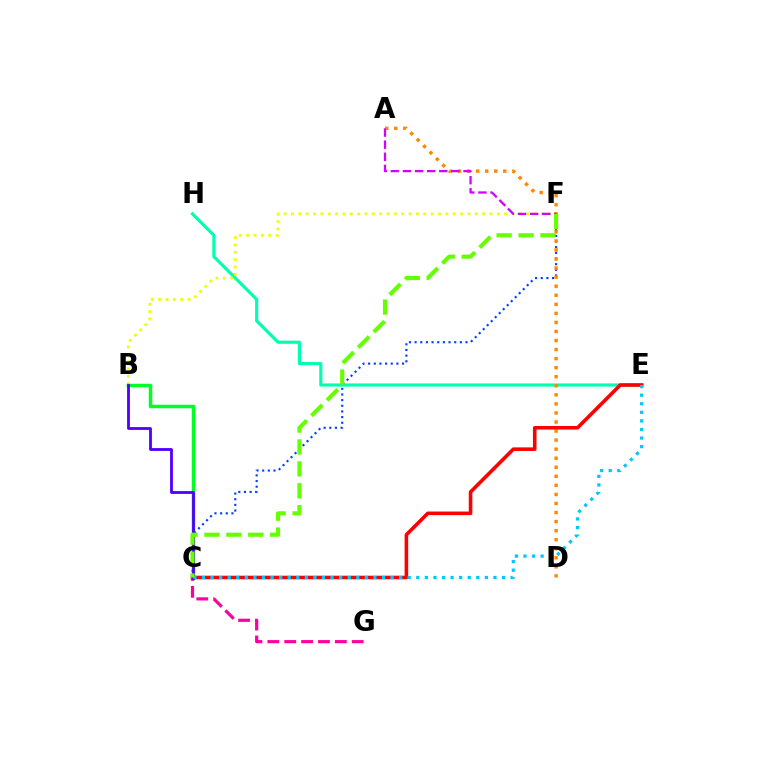{('C', 'F'): [{'color': '#003fff', 'line_style': 'dotted', 'thickness': 1.54}, {'color': '#66ff00', 'line_style': 'dashed', 'thickness': 2.98}], ('E', 'H'): [{'color': '#00ffaf', 'line_style': 'solid', 'thickness': 2.26}], ('B', 'F'): [{'color': '#eeff00', 'line_style': 'dotted', 'thickness': 2.0}], ('B', 'C'): [{'color': '#00ff27', 'line_style': 'solid', 'thickness': 2.52}, {'color': '#4f00ff', 'line_style': 'solid', 'thickness': 2.02}], ('A', 'D'): [{'color': '#ff8800', 'line_style': 'dotted', 'thickness': 2.46}], ('C', 'E'): [{'color': '#ff0000', 'line_style': 'solid', 'thickness': 2.58}, {'color': '#00c7ff', 'line_style': 'dotted', 'thickness': 2.33}], ('C', 'G'): [{'color': '#ff00a0', 'line_style': 'dashed', 'thickness': 2.29}], ('A', 'F'): [{'color': '#d600ff', 'line_style': 'dashed', 'thickness': 1.64}]}